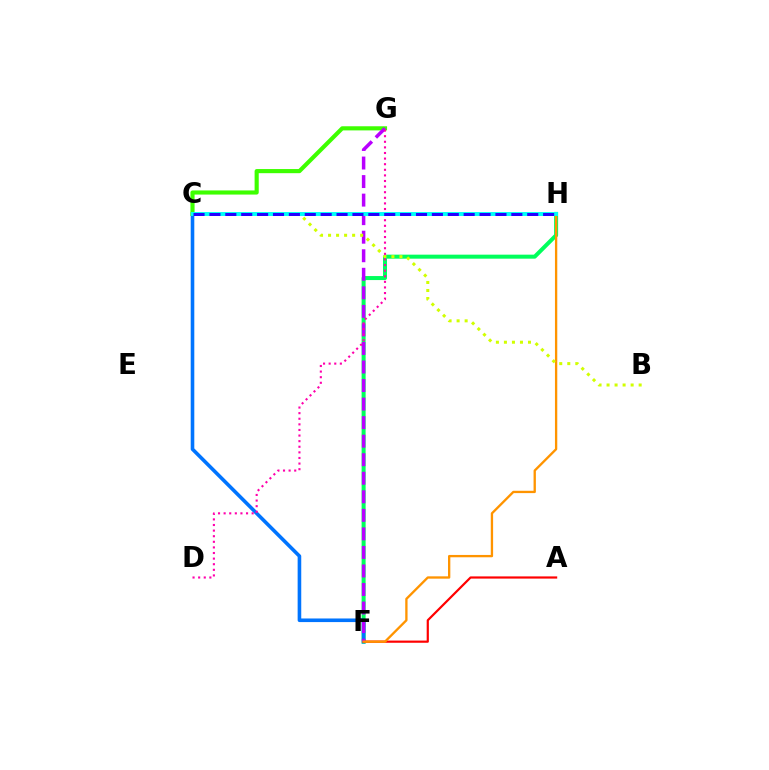{('F', 'H'): [{'color': '#00ff5c', 'line_style': 'solid', 'thickness': 2.89}, {'color': '#ff9400', 'line_style': 'solid', 'thickness': 1.67}], ('C', 'F'): [{'color': '#0074ff', 'line_style': 'solid', 'thickness': 2.6}], ('A', 'F'): [{'color': '#ff0000', 'line_style': 'solid', 'thickness': 1.58}], ('C', 'G'): [{'color': '#3dff00', 'line_style': 'solid', 'thickness': 2.98}], ('F', 'G'): [{'color': '#b900ff', 'line_style': 'dashed', 'thickness': 2.52}], ('B', 'C'): [{'color': '#d1ff00', 'line_style': 'dotted', 'thickness': 2.18}], ('D', 'G'): [{'color': '#ff00ac', 'line_style': 'dotted', 'thickness': 1.52}], ('C', 'H'): [{'color': '#00fff6', 'line_style': 'solid', 'thickness': 2.83}, {'color': '#2500ff', 'line_style': 'dashed', 'thickness': 2.16}]}